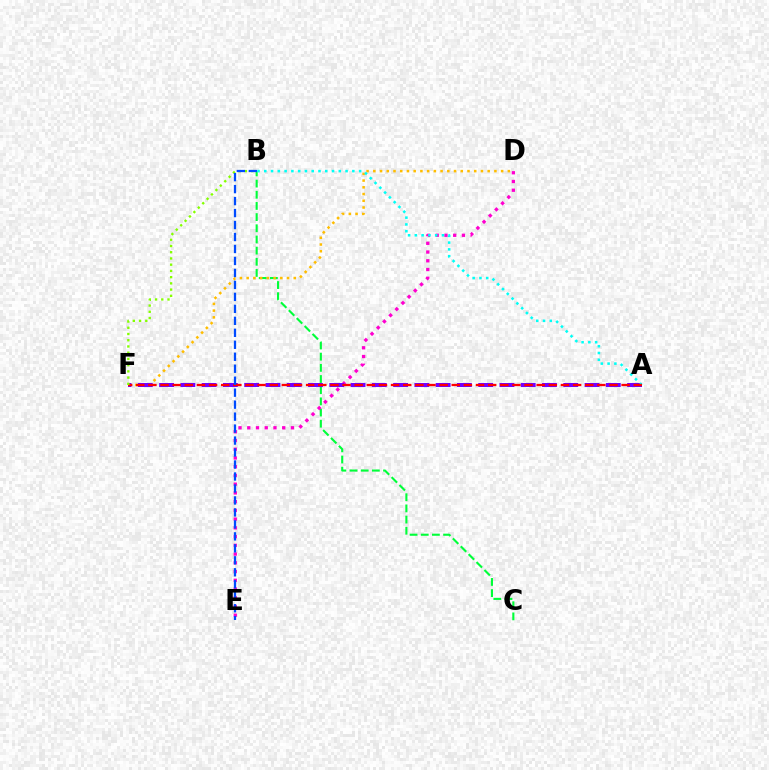{('B', 'C'): [{'color': '#00ff39', 'line_style': 'dashed', 'thickness': 1.52}], ('D', 'E'): [{'color': '#ff00cf', 'line_style': 'dotted', 'thickness': 2.37}], ('D', 'F'): [{'color': '#ffbd00', 'line_style': 'dotted', 'thickness': 1.83}], ('A', 'F'): [{'color': '#7200ff', 'line_style': 'dashed', 'thickness': 2.89}, {'color': '#ff0000', 'line_style': 'dashed', 'thickness': 1.65}], ('A', 'B'): [{'color': '#00fff6', 'line_style': 'dotted', 'thickness': 1.84}], ('B', 'F'): [{'color': '#84ff00', 'line_style': 'dotted', 'thickness': 1.69}], ('B', 'E'): [{'color': '#004bff', 'line_style': 'dashed', 'thickness': 1.63}]}